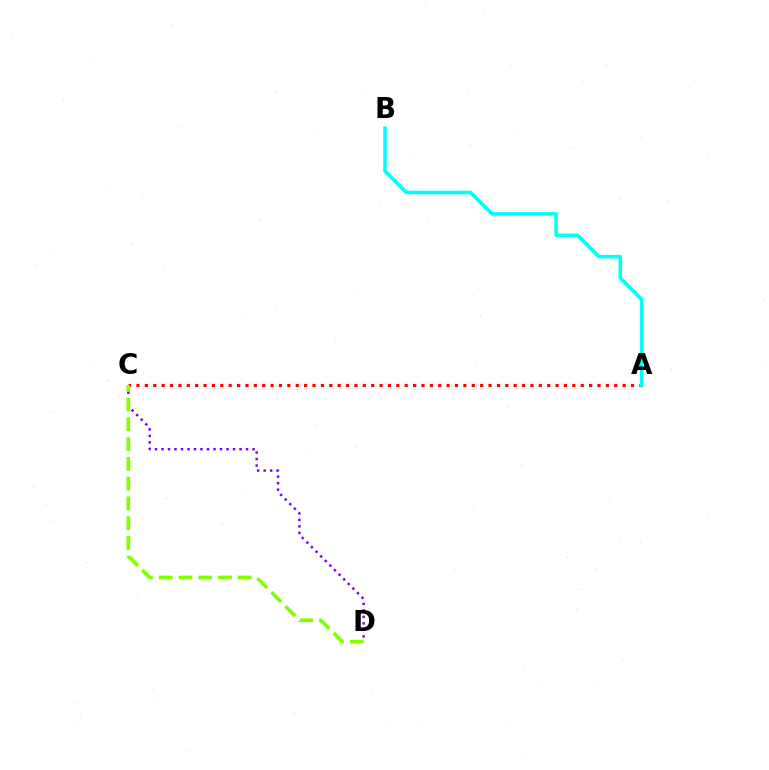{('A', 'C'): [{'color': '#ff0000', 'line_style': 'dotted', 'thickness': 2.28}], ('C', 'D'): [{'color': '#7200ff', 'line_style': 'dotted', 'thickness': 1.77}, {'color': '#84ff00', 'line_style': 'dashed', 'thickness': 2.69}], ('A', 'B'): [{'color': '#00fff6', 'line_style': 'solid', 'thickness': 2.57}]}